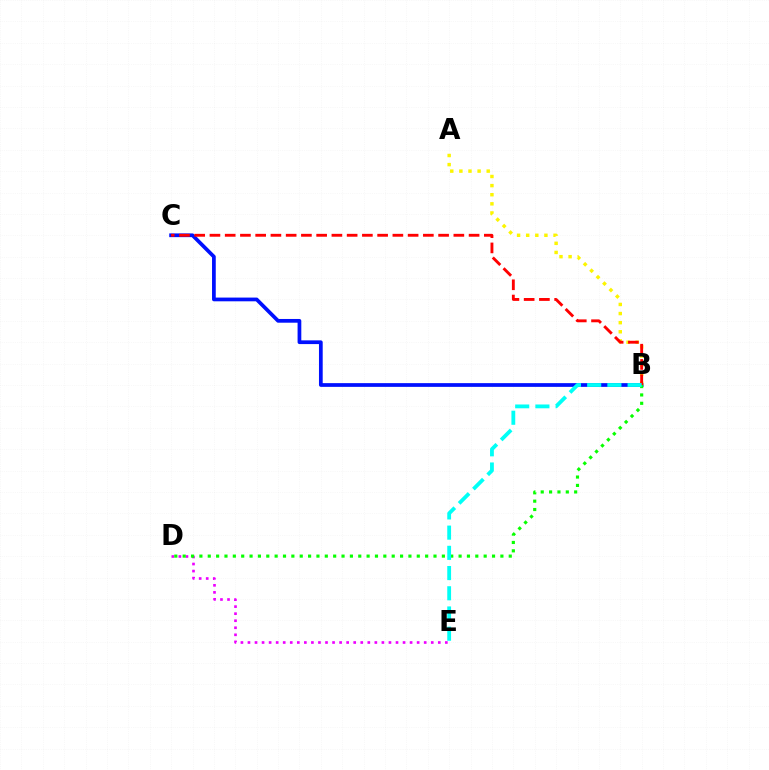{('B', 'C'): [{'color': '#0010ff', 'line_style': 'solid', 'thickness': 2.68}, {'color': '#ff0000', 'line_style': 'dashed', 'thickness': 2.07}], ('A', 'B'): [{'color': '#fcf500', 'line_style': 'dotted', 'thickness': 2.48}], ('D', 'E'): [{'color': '#ee00ff', 'line_style': 'dotted', 'thickness': 1.92}], ('B', 'D'): [{'color': '#08ff00', 'line_style': 'dotted', 'thickness': 2.27}], ('B', 'E'): [{'color': '#00fff6', 'line_style': 'dashed', 'thickness': 2.75}]}